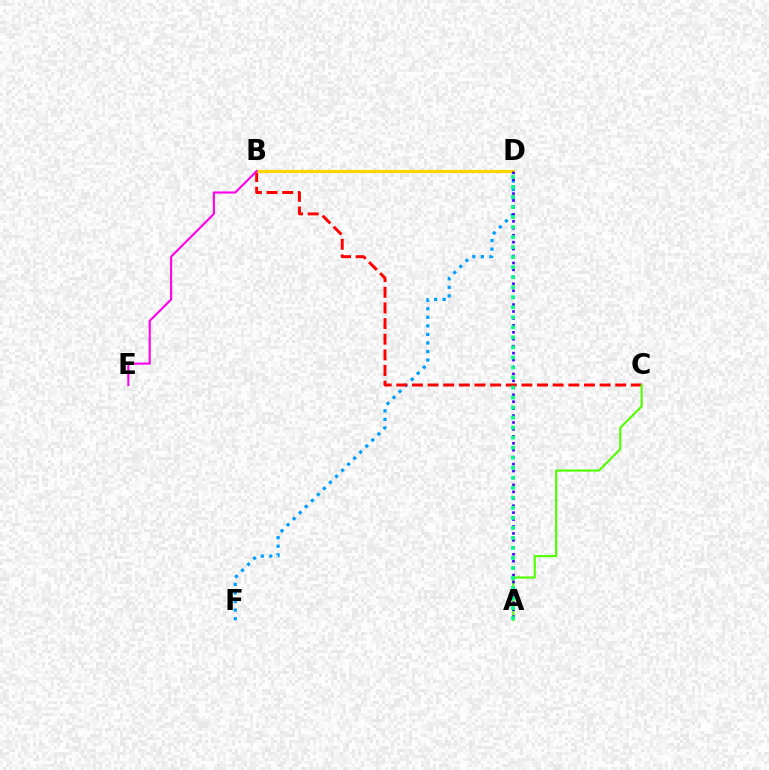{('D', 'F'): [{'color': '#009eff', 'line_style': 'dotted', 'thickness': 2.32}], ('B', 'C'): [{'color': '#ff0000', 'line_style': 'dashed', 'thickness': 2.12}], ('A', 'C'): [{'color': '#4fff00', 'line_style': 'solid', 'thickness': 1.53}], ('B', 'D'): [{'color': '#ffd500', 'line_style': 'solid', 'thickness': 2.26}], ('A', 'D'): [{'color': '#3700ff', 'line_style': 'dotted', 'thickness': 1.88}, {'color': '#00ff86', 'line_style': 'dotted', 'thickness': 2.72}], ('B', 'E'): [{'color': '#ff00ed', 'line_style': 'solid', 'thickness': 1.52}]}